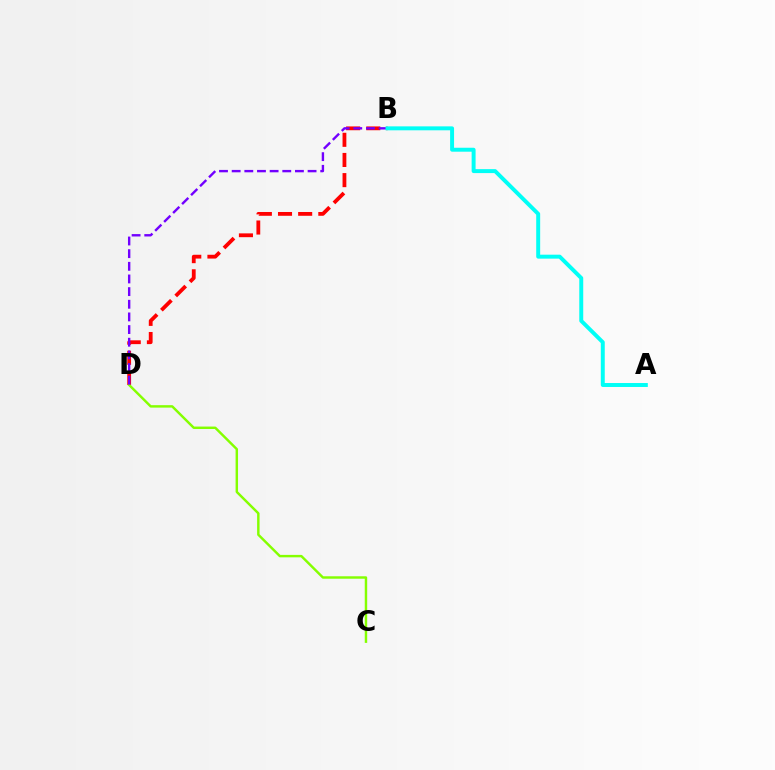{('B', 'D'): [{'color': '#ff0000', 'line_style': 'dashed', 'thickness': 2.74}, {'color': '#7200ff', 'line_style': 'dashed', 'thickness': 1.72}], ('C', 'D'): [{'color': '#84ff00', 'line_style': 'solid', 'thickness': 1.76}], ('A', 'B'): [{'color': '#00fff6', 'line_style': 'solid', 'thickness': 2.84}]}